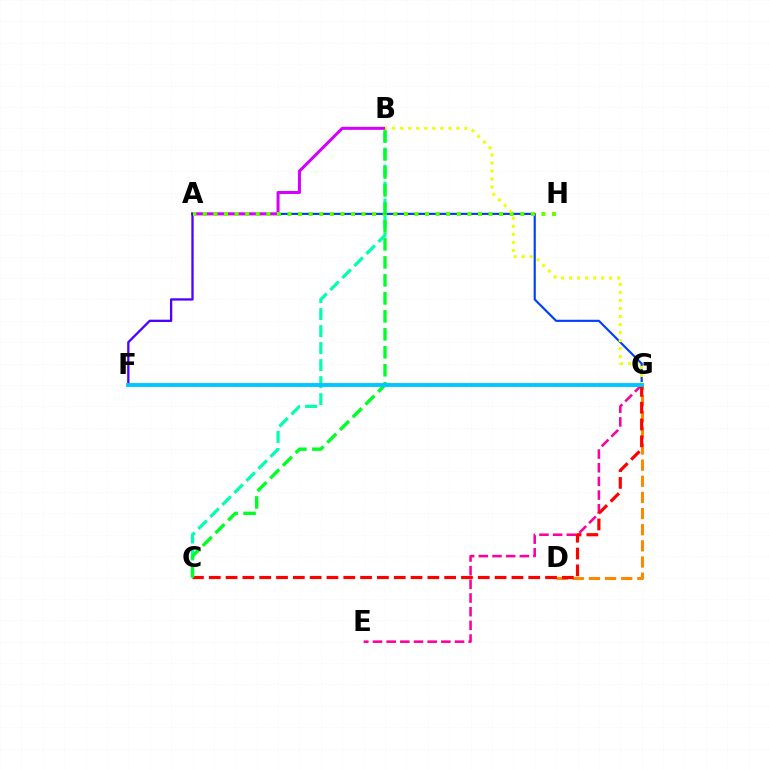{('D', 'G'): [{'color': '#ff8800', 'line_style': 'dashed', 'thickness': 2.19}], ('E', 'G'): [{'color': '#ff00a0', 'line_style': 'dashed', 'thickness': 1.86}], ('C', 'G'): [{'color': '#ff0000', 'line_style': 'dashed', 'thickness': 2.28}], ('A', 'G'): [{'color': '#003fff', 'line_style': 'solid', 'thickness': 1.55}], ('B', 'C'): [{'color': '#00ffaf', 'line_style': 'dashed', 'thickness': 2.31}, {'color': '#00ff27', 'line_style': 'dashed', 'thickness': 2.44}], ('A', 'B'): [{'color': '#d600ff', 'line_style': 'solid', 'thickness': 2.17}], ('A', 'F'): [{'color': '#4f00ff', 'line_style': 'solid', 'thickness': 1.66}], ('A', 'H'): [{'color': '#66ff00', 'line_style': 'dotted', 'thickness': 2.87}], ('B', 'G'): [{'color': '#eeff00', 'line_style': 'dotted', 'thickness': 2.18}], ('F', 'G'): [{'color': '#00c7ff', 'line_style': 'solid', 'thickness': 2.8}]}